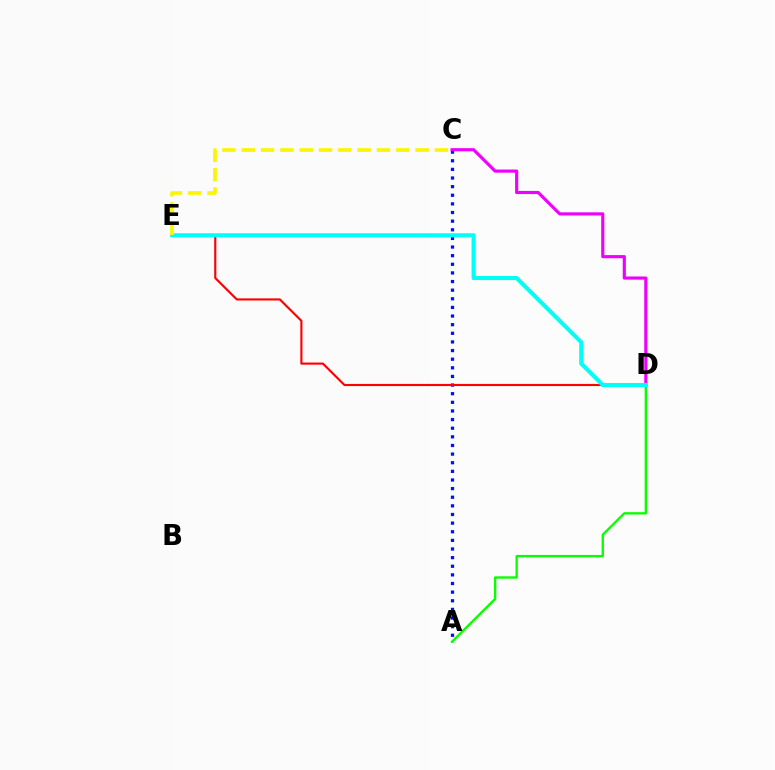{('A', 'C'): [{'color': '#0010ff', 'line_style': 'dotted', 'thickness': 2.34}], ('D', 'E'): [{'color': '#ff0000', 'line_style': 'solid', 'thickness': 1.54}, {'color': '#00fff6', 'line_style': 'solid', 'thickness': 2.93}], ('A', 'D'): [{'color': '#08ff00', 'line_style': 'solid', 'thickness': 1.69}], ('C', 'D'): [{'color': '#ee00ff', 'line_style': 'solid', 'thickness': 2.27}], ('C', 'E'): [{'color': '#fcf500', 'line_style': 'dashed', 'thickness': 2.62}]}